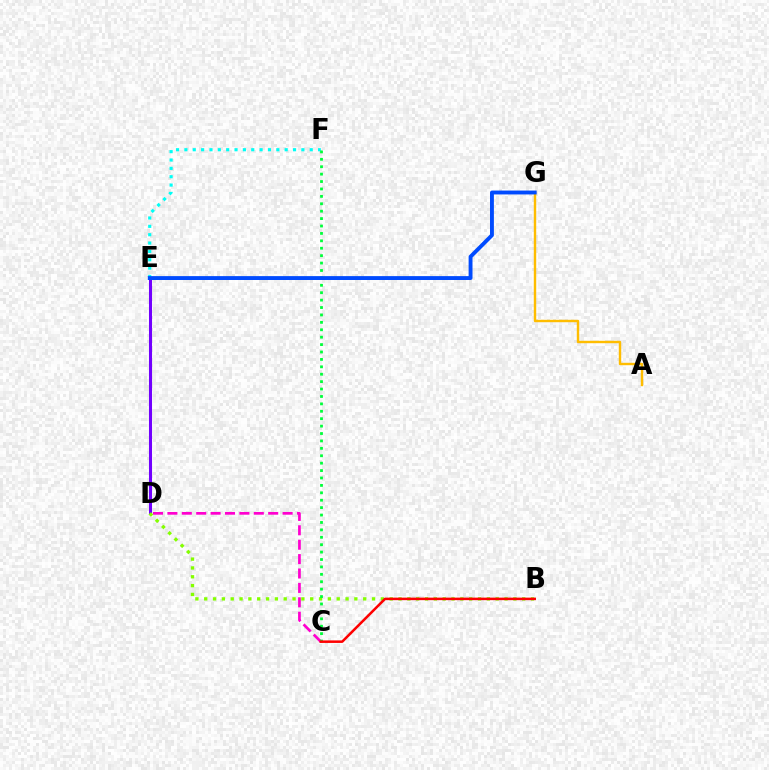{('E', 'F'): [{'color': '#00fff6', 'line_style': 'dotted', 'thickness': 2.27}], ('D', 'E'): [{'color': '#7200ff', 'line_style': 'solid', 'thickness': 2.19}], ('C', 'D'): [{'color': '#ff00cf', 'line_style': 'dashed', 'thickness': 1.96}], ('B', 'D'): [{'color': '#84ff00', 'line_style': 'dotted', 'thickness': 2.4}], ('C', 'F'): [{'color': '#00ff39', 'line_style': 'dotted', 'thickness': 2.01}], ('B', 'C'): [{'color': '#ff0000', 'line_style': 'solid', 'thickness': 1.82}], ('A', 'G'): [{'color': '#ffbd00', 'line_style': 'solid', 'thickness': 1.74}], ('E', 'G'): [{'color': '#004bff', 'line_style': 'solid', 'thickness': 2.8}]}